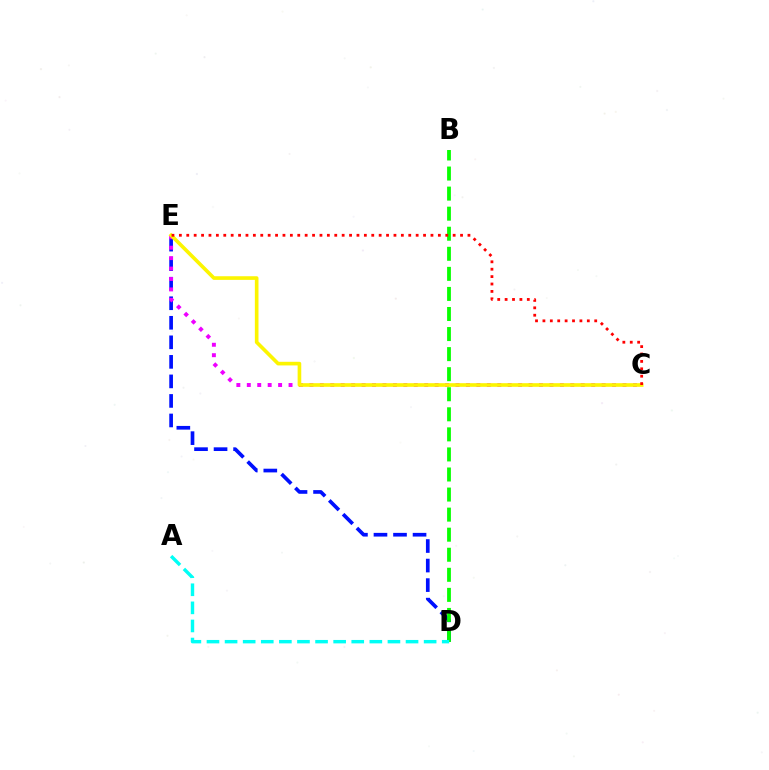{('D', 'E'): [{'color': '#0010ff', 'line_style': 'dashed', 'thickness': 2.65}], ('B', 'D'): [{'color': '#08ff00', 'line_style': 'dashed', 'thickness': 2.73}], ('A', 'D'): [{'color': '#00fff6', 'line_style': 'dashed', 'thickness': 2.46}], ('C', 'E'): [{'color': '#ee00ff', 'line_style': 'dotted', 'thickness': 2.84}, {'color': '#fcf500', 'line_style': 'solid', 'thickness': 2.62}, {'color': '#ff0000', 'line_style': 'dotted', 'thickness': 2.01}]}